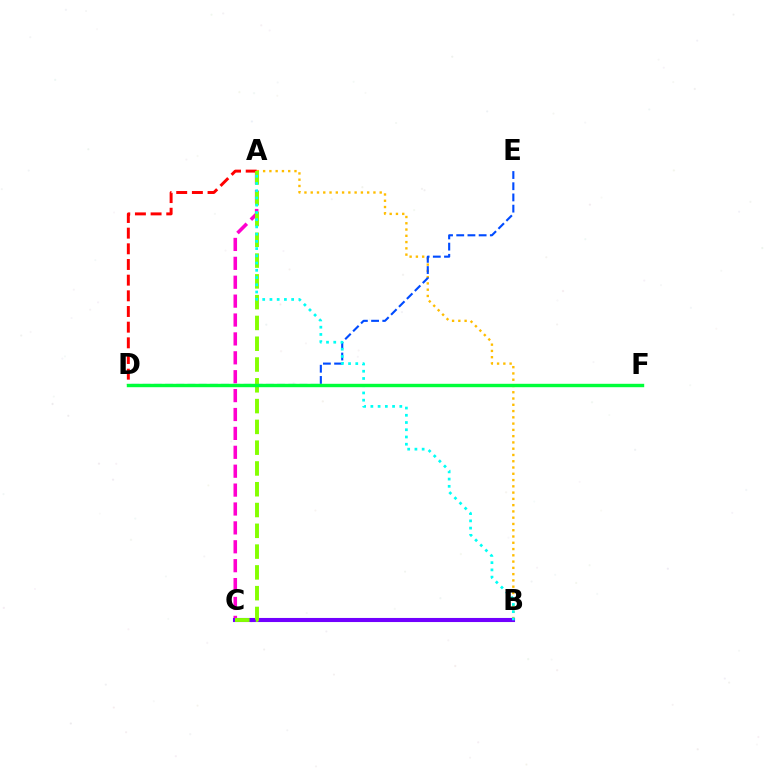{('A', 'B'): [{'color': '#ffbd00', 'line_style': 'dotted', 'thickness': 1.7}, {'color': '#00fff6', 'line_style': 'dotted', 'thickness': 1.97}], ('D', 'E'): [{'color': '#004bff', 'line_style': 'dashed', 'thickness': 1.52}], ('A', 'C'): [{'color': '#ff00cf', 'line_style': 'dashed', 'thickness': 2.57}, {'color': '#84ff00', 'line_style': 'dashed', 'thickness': 2.82}], ('B', 'C'): [{'color': '#7200ff', 'line_style': 'solid', 'thickness': 2.94}], ('A', 'D'): [{'color': '#ff0000', 'line_style': 'dashed', 'thickness': 2.13}], ('D', 'F'): [{'color': '#00ff39', 'line_style': 'solid', 'thickness': 2.45}]}